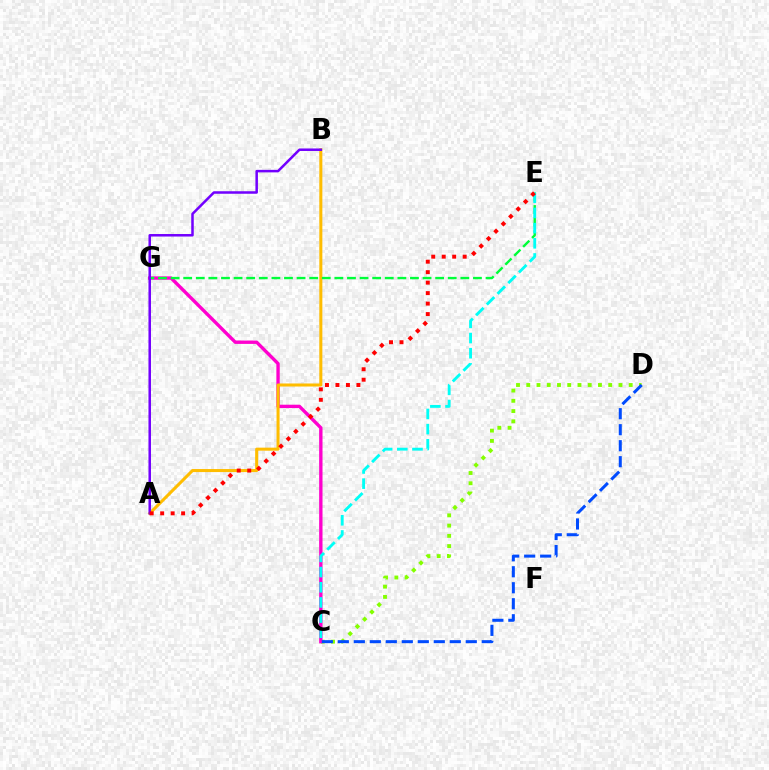{('C', 'D'): [{'color': '#84ff00', 'line_style': 'dotted', 'thickness': 2.78}, {'color': '#004bff', 'line_style': 'dashed', 'thickness': 2.17}], ('C', 'G'): [{'color': '#ff00cf', 'line_style': 'solid', 'thickness': 2.42}], ('A', 'B'): [{'color': '#ffbd00', 'line_style': 'solid', 'thickness': 2.19}, {'color': '#7200ff', 'line_style': 'solid', 'thickness': 1.81}], ('E', 'G'): [{'color': '#00ff39', 'line_style': 'dashed', 'thickness': 1.71}], ('C', 'E'): [{'color': '#00fff6', 'line_style': 'dashed', 'thickness': 2.06}], ('A', 'E'): [{'color': '#ff0000', 'line_style': 'dotted', 'thickness': 2.85}]}